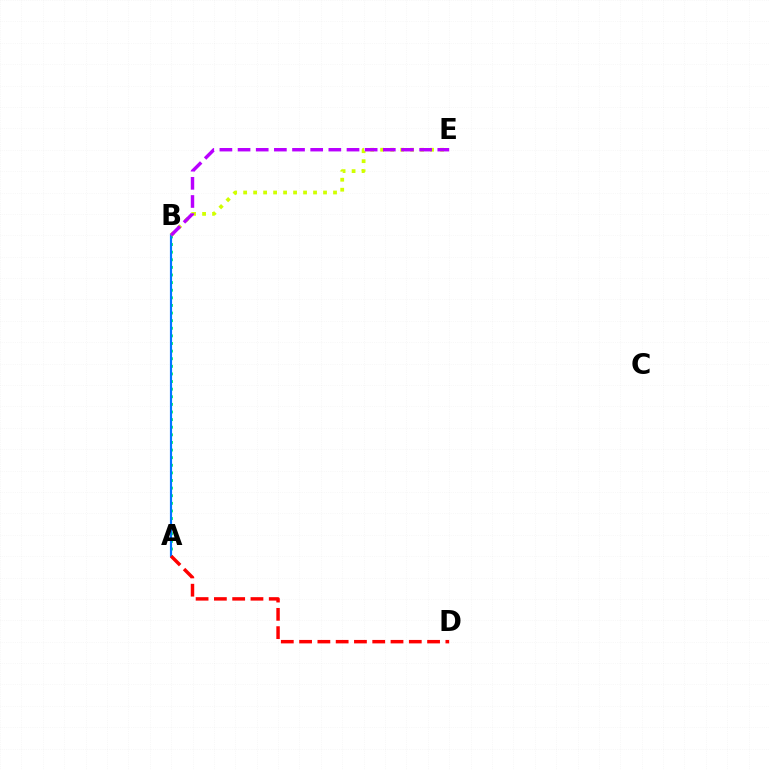{('A', 'B'): [{'color': '#00ff5c', 'line_style': 'dotted', 'thickness': 2.07}, {'color': '#0074ff', 'line_style': 'solid', 'thickness': 1.56}], ('B', 'E'): [{'color': '#d1ff00', 'line_style': 'dotted', 'thickness': 2.71}, {'color': '#b900ff', 'line_style': 'dashed', 'thickness': 2.47}], ('A', 'D'): [{'color': '#ff0000', 'line_style': 'dashed', 'thickness': 2.48}]}